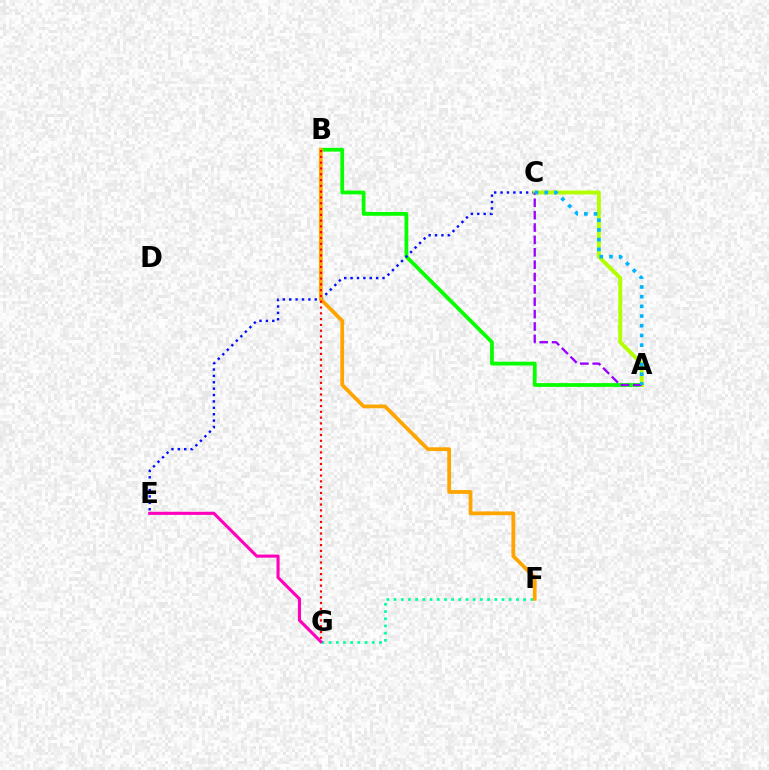{('F', 'G'): [{'color': '#00ff9d', 'line_style': 'dotted', 'thickness': 1.96}], ('A', 'B'): [{'color': '#08ff00', 'line_style': 'solid', 'thickness': 2.71}], ('C', 'E'): [{'color': '#0010ff', 'line_style': 'dotted', 'thickness': 1.74}], ('B', 'F'): [{'color': '#ffa500', 'line_style': 'solid', 'thickness': 2.72}], ('A', 'C'): [{'color': '#b3ff00', 'line_style': 'solid', 'thickness': 2.83}, {'color': '#9b00ff', 'line_style': 'dashed', 'thickness': 1.68}, {'color': '#00b5ff', 'line_style': 'dotted', 'thickness': 2.63}], ('B', 'G'): [{'color': '#ff0000', 'line_style': 'dotted', 'thickness': 1.57}], ('E', 'G'): [{'color': '#ff00bd', 'line_style': 'solid', 'thickness': 2.24}]}